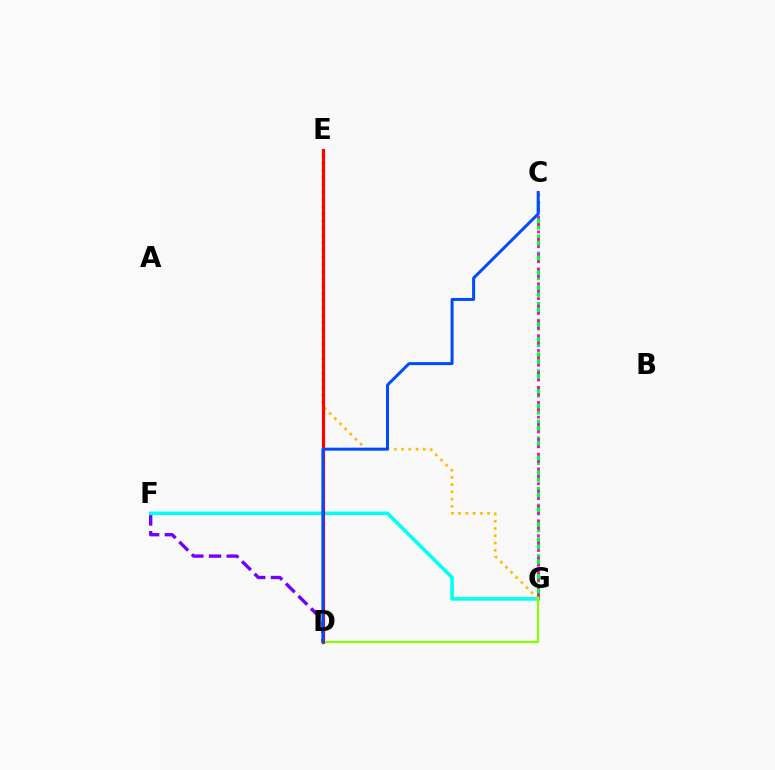{('D', 'F'): [{'color': '#7200ff', 'line_style': 'dashed', 'thickness': 2.4}], ('F', 'G'): [{'color': '#00fff6', 'line_style': 'solid', 'thickness': 2.59}], ('C', 'G'): [{'color': '#00ff39', 'line_style': 'dashed', 'thickness': 2.28}, {'color': '#ff00cf', 'line_style': 'dotted', 'thickness': 2.01}], ('D', 'G'): [{'color': '#84ff00', 'line_style': 'solid', 'thickness': 1.61}], ('E', 'G'): [{'color': '#ffbd00', 'line_style': 'dotted', 'thickness': 1.97}], ('D', 'E'): [{'color': '#ff0000', 'line_style': 'solid', 'thickness': 2.3}], ('C', 'D'): [{'color': '#004bff', 'line_style': 'solid', 'thickness': 2.16}]}